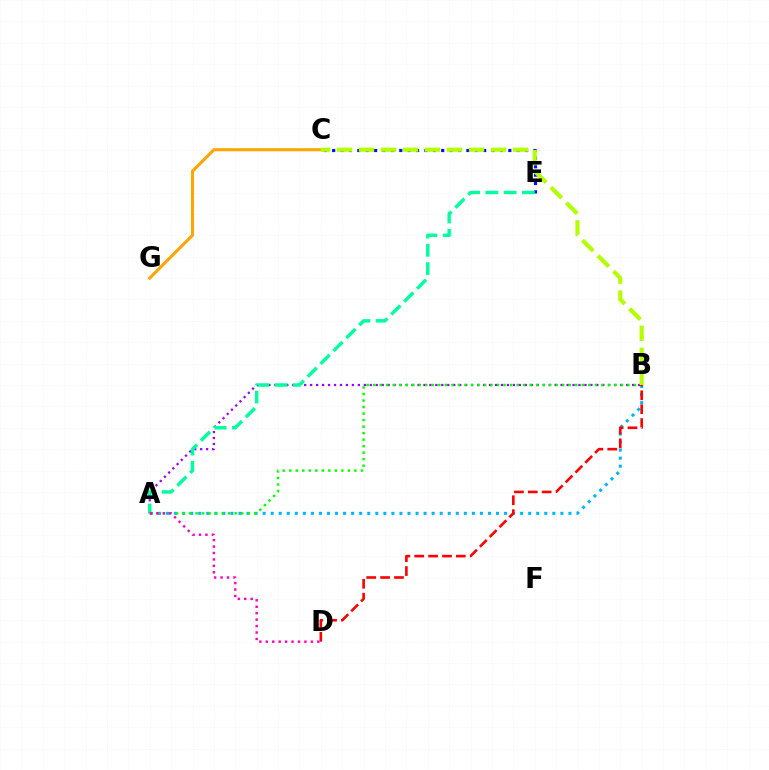{('A', 'B'): [{'color': '#00b5ff', 'line_style': 'dotted', 'thickness': 2.19}, {'color': '#9b00ff', 'line_style': 'dotted', 'thickness': 1.62}, {'color': '#08ff00', 'line_style': 'dotted', 'thickness': 1.77}], ('C', 'E'): [{'color': '#0010ff', 'line_style': 'dotted', 'thickness': 2.28}], ('C', 'G'): [{'color': '#ffa500', 'line_style': 'solid', 'thickness': 2.22}], ('A', 'E'): [{'color': '#00ff9d', 'line_style': 'dashed', 'thickness': 2.48}], ('B', 'D'): [{'color': '#ff0000', 'line_style': 'dashed', 'thickness': 1.89}], ('A', 'D'): [{'color': '#ff00bd', 'line_style': 'dotted', 'thickness': 1.75}], ('B', 'C'): [{'color': '#b3ff00', 'line_style': 'dashed', 'thickness': 2.99}]}